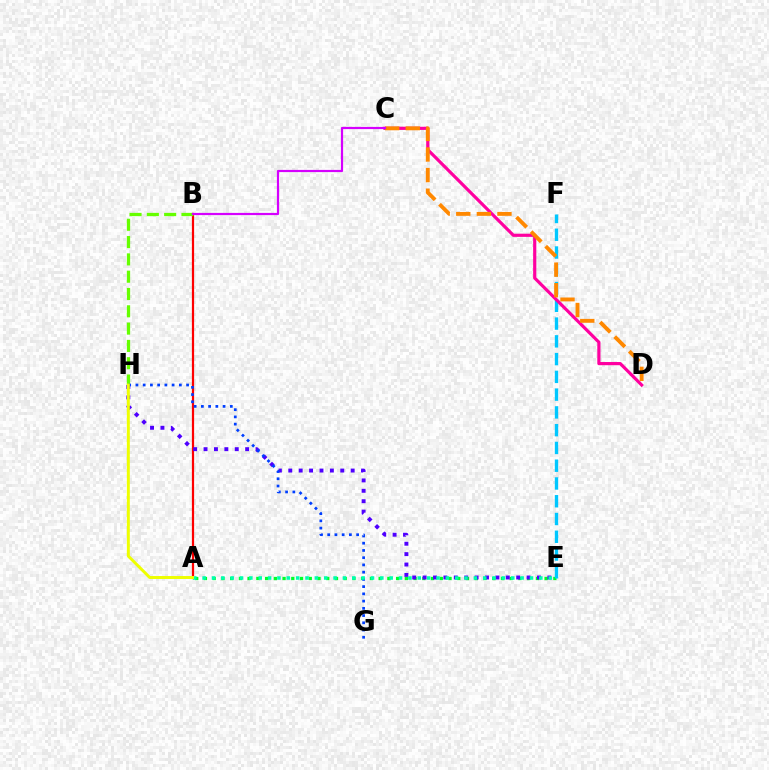{('A', 'E'): [{'color': '#00ff27', 'line_style': 'dotted', 'thickness': 2.37}, {'color': '#00ffaf', 'line_style': 'dotted', 'thickness': 2.54}], ('A', 'B'): [{'color': '#ff0000', 'line_style': 'solid', 'thickness': 1.6}], ('E', 'H'): [{'color': '#4f00ff', 'line_style': 'dotted', 'thickness': 2.82}], ('B', 'H'): [{'color': '#66ff00', 'line_style': 'dashed', 'thickness': 2.35}], ('G', 'H'): [{'color': '#003fff', 'line_style': 'dotted', 'thickness': 1.97}], ('A', 'H'): [{'color': '#eeff00', 'line_style': 'solid', 'thickness': 2.13}], ('E', 'F'): [{'color': '#00c7ff', 'line_style': 'dashed', 'thickness': 2.41}], ('C', 'D'): [{'color': '#ff00a0', 'line_style': 'solid', 'thickness': 2.29}, {'color': '#ff8800', 'line_style': 'dashed', 'thickness': 2.8}], ('B', 'C'): [{'color': '#d600ff', 'line_style': 'solid', 'thickness': 1.58}]}